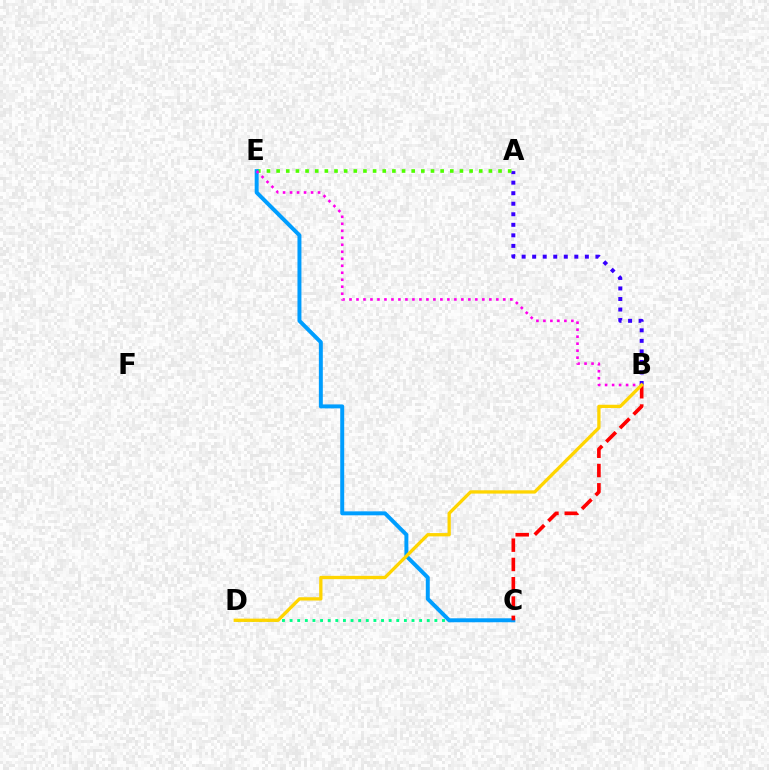{('C', 'D'): [{'color': '#00ff86', 'line_style': 'dotted', 'thickness': 2.07}], ('A', 'B'): [{'color': '#3700ff', 'line_style': 'dotted', 'thickness': 2.86}], ('A', 'E'): [{'color': '#4fff00', 'line_style': 'dotted', 'thickness': 2.62}], ('C', 'E'): [{'color': '#009eff', 'line_style': 'solid', 'thickness': 2.85}], ('B', 'E'): [{'color': '#ff00ed', 'line_style': 'dotted', 'thickness': 1.9}], ('B', 'C'): [{'color': '#ff0000', 'line_style': 'dashed', 'thickness': 2.62}], ('B', 'D'): [{'color': '#ffd500', 'line_style': 'solid', 'thickness': 2.37}]}